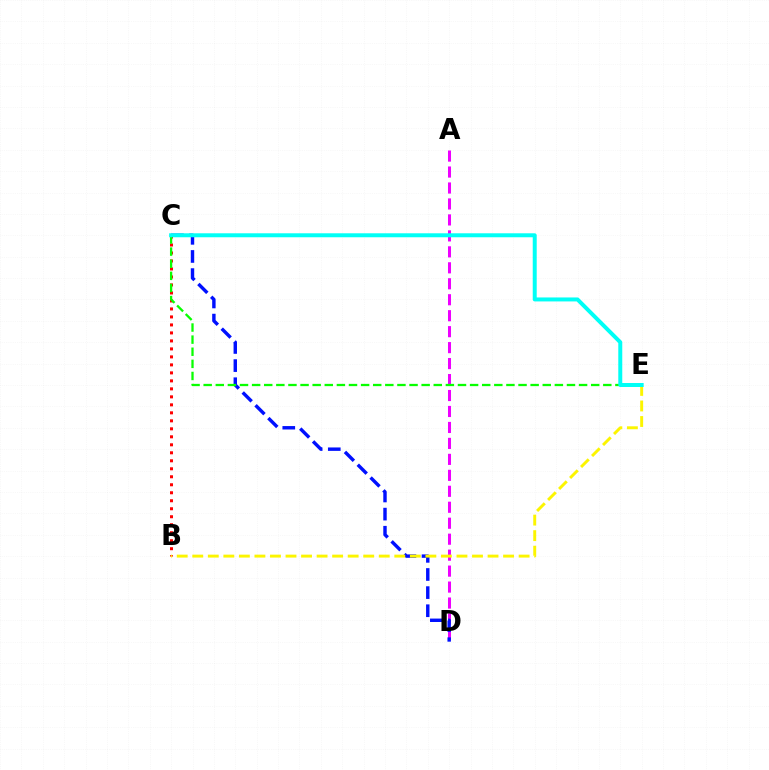{('A', 'D'): [{'color': '#ee00ff', 'line_style': 'dashed', 'thickness': 2.17}], ('B', 'C'): [{'color': '#ff0000', 'line_style': 'dotted', 'thickness': 2.17}], ('C', 'D'): [{'color': '#0010ff', 'line_style': 'dashed', 'thickness': 2.46}], ('C', 'E'): [{'color': '#08ff00', 'line_style': 'dashed', 'thickness': 1.65}, {'color': '#00fff6', 'line_style': 'solid', 'thickness': 2.86}], ('B', 'E'): [{'color': '#fcf500', 'line_style': 'dashed', 'thickness': 2.11}]}